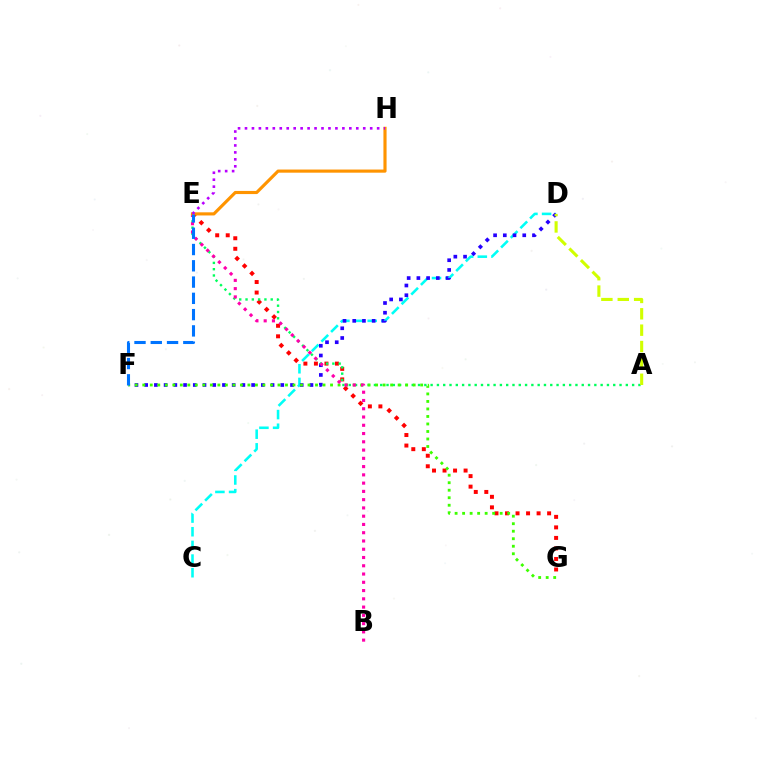{('E', 'G'): [{'color': '#ff0000', 'line_style': 'dotted', 'thickness': 2.86}], ('C', 'D'): [{'color': '#00fff6', 'line_style': 'dashed', 'thickness': 1.86}], ('D', 'F'): [{'color': '#2500ff', 'line_style': 'dotted', 'thickness': 2.64}], ('A', 'E'): [{'color': '#00ff5c', 'line_style': 'dotted', 'thickness': 1.71}], ('F', 'G'): [{'color': '#3dff00', 'line_style': 'dotted', 'thickness': 2.04}], ('B', 'E'): [{'color': '#ff00ac', 'line_style': 'dotted', 'thickness': 2.25}], ('A', 'D'): [{'color': '#d1ff00', 'line_style': 'dashed', 'thickness': 2.22}], ('E', 'H'): [{'color': '#ff9400', 'line_style': 'solid', 'thickness': 2.26}, {'color': '#b900ff', 'line_style': 'dotted', 'thickness': 1.89}], ('E', 'F'): [{'color': '#0074ff', 'line_style': 'dashed', 'thickness': 2.21}]}